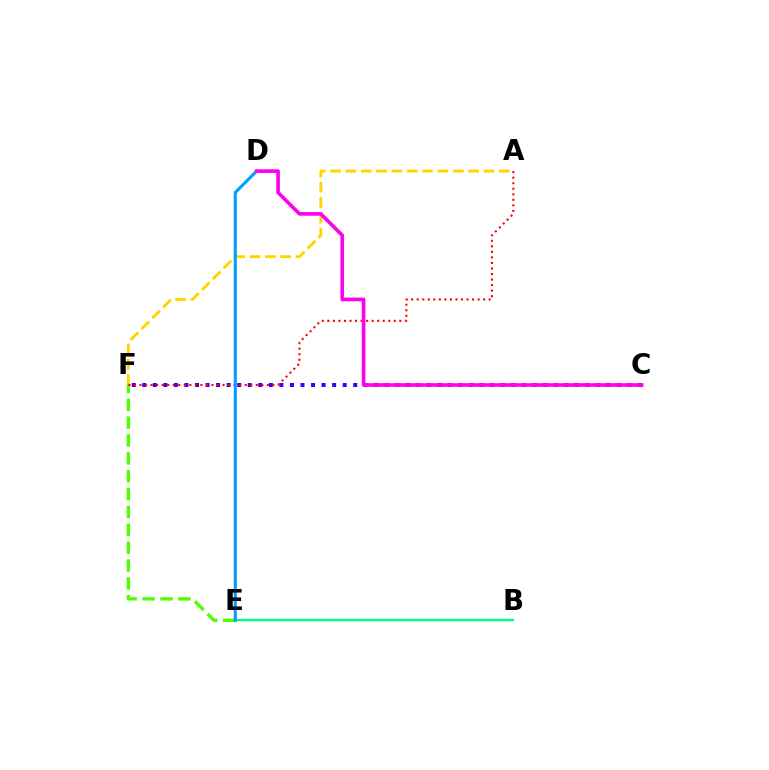{('E', 'F'): [{'color': '#4fff00', 'line_style': 'dashed', 'thickness': 2.43}], ('C', 'F'): [{'color': '#3700ff', 'line_style': 'dotted', 'thickness': 2.87}], ('B', 'E'): [{'color': '#00ff86', 'line_style': 'solid', 'thickness': 1.69}], ('A', 'F'): [{'color': '#ffd500', 'line_style': 'dashed', 'thickness': 2.09}, {'color': '#ff0000', 'line_style': 'dotted', 'thickness': 1.5}], ('D', 'E'): [{'color': '#009eff', 'line_style': 'solid', 'thickness': 2.23}], ('C', 'D'): [{'color': '#ff00ed', 'line_style': 'solid', 'thickness': 2.61}]}